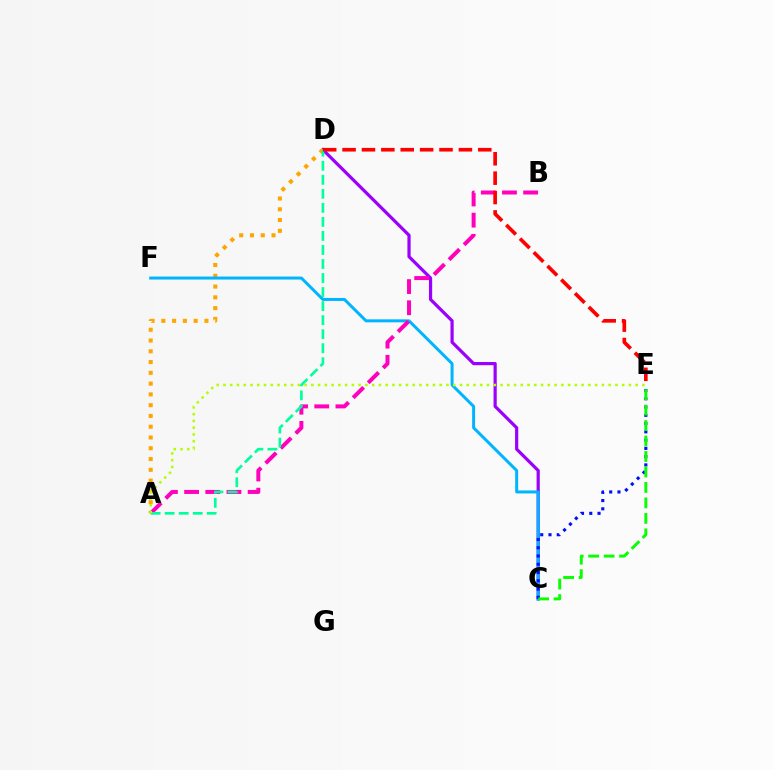{('C', 'D'): [{'color': '#9b00ff', 'line_style': 'solid', 'thickness': 2.3}], ('A', 'D'): [{'color': '#ffa500', 'line_style': 'dotted', 'thickness': 2.93}, {'color': '#00ff9d', 'line_style': 'dashed', 'thickness': 1.91}], ('C', 'F'): [{'color': '#00b5ff', 'line_style': 'solid', 'thickness': 2.15}], ('A', 'B'): [{'color': '#ff00bd', 'line_style': 'dashed', 'thickness': 2.88}], ('D', 'E'): [{'color': '#ff0000', 'line_style': 'dashed', 'thickness': 2.63}], ('A', 'E'): [{'color': '#b3ff00', 'line_style': 'dotted', 'thickness': 1.84}], ('C', 'E'): [{'color': '#0010ff', 'line_style': 'dotted', 'thickness': 2.25}, {'color': '#08ff00', 'line_style': 'dashed', 'thickness': 2.1}]}